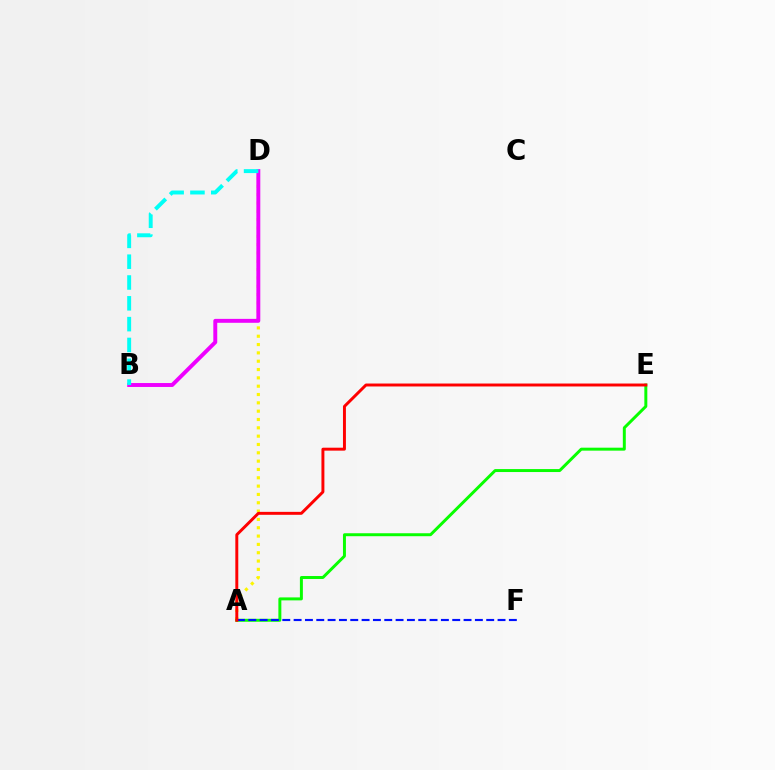{('A', 'D'): [{'color': '#fcf500', 'line_style': 'dotted', 'thickness': 2.26}], ('A', 'E'): [{'color': '#08ff00', 'line_style': 'solid', 'thickness': 2.13}, {'color': '#ff0000', 'line_style': 'solid', 'thickness': 2.12}], ('A', 'F'): [{'color': '#0010ff', 'line_style': 'dashed', 'thickness': 1.54}], ('B', 'D'): [{'color': '#ee00ff', 'line_style': 'solid', 'thickness': 2.82}, {'color': '#00fff6', 'line_style': 'dashed', 'thickness': 2.83}]}